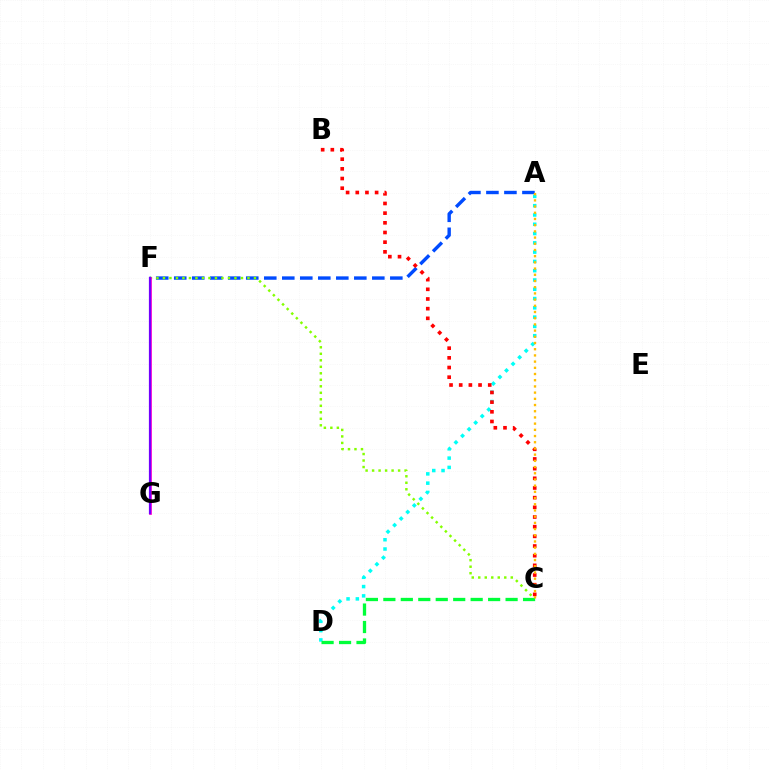{('A', 'D'): [{'color': '#00fff6', 'line_style': 'dotted', 'thickness': 2.52}], ('A', 'F'): [{'color': '#004bff', 'line_style': 'dashed', 'thickness': 2.45}], ('B', 'C'): [{'color': '#ff0000', 'line_style': 'dotted', 'thickness': 2.63}], ('C', 'F'): [{'color': '#84ff00', 'line_style': 'dotted', 'thickness': 1.77}], ('C', 'D'): [{'color': '#00ff39', 'line_style': 'dashed', 'thickness': 2.37}], ('F', 'G'): [{'color': '#ff00cf', 'line_style': 'solid', 'thickness': 1.96}, {'color': '#7200ff', 'line_style': 'solid', 'thickness': 1.59}], ('A', 'C'): [{'color': '#ffbd00', 'line_style': 'dotted', 'thickness': 1.69}]}